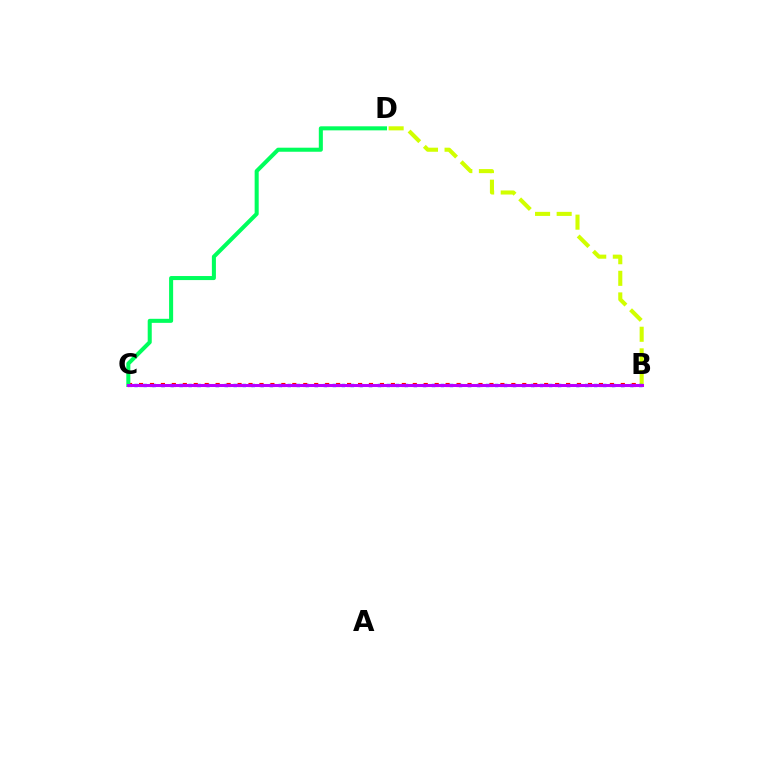{('B', 'D'): [{'color': '#d1ff00', 'line_style': 'dashed', 'thickness': 2.93}], ('B', 'C'): [{'color': '#0074ff', 'line_style': 'dotted', 'thickness': 2.45}, {'color': '#ff0000', 'line_style': 'dotted', 'thickness': 2.98}, {'color': '#b900ff', 'line_style': 'solid', 'thickness': 2.19}], ('C', 'D'): [{'color': '#00ff5c', 'line_style': 'solid', 'thickness': 2.91}]}